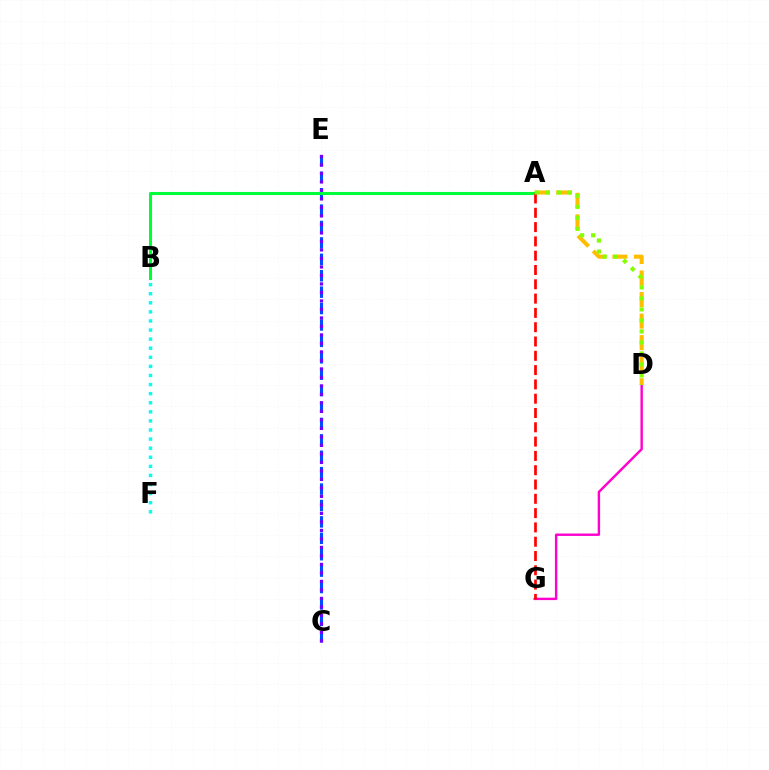{('D', 'G'): [{'color': '#ff00cf', 'line_style': 'solid', 'thickness': 1.73}], ('C', 'E'): [{'color': '#004bff', 'line_style': 'dashed', 'thickness': 2.23}, {'color': '#7200ff', 'line_style': 'dotted', 'thickness': 2.31}], ('B', 'F'): [{'color': '#00fff6', 'line_style': 'dotted', 'thickness': 2.47}], ('A', 'D'): [{'color': '#ffbd00', 'line_style': 'dashed', 'thickness': 2.93}, {'color': '#84ff00', 'line_style': 'dotted', 'thickness': 2.99}], ('A', 'B'): [{'color': '#00ff39', 'line_style': 'solid', 'thickness': 2.2}], ('A', 'G'): [{'color': '#ff0000', 'line_style': 'dashed', 'thickness': 1.94}]}